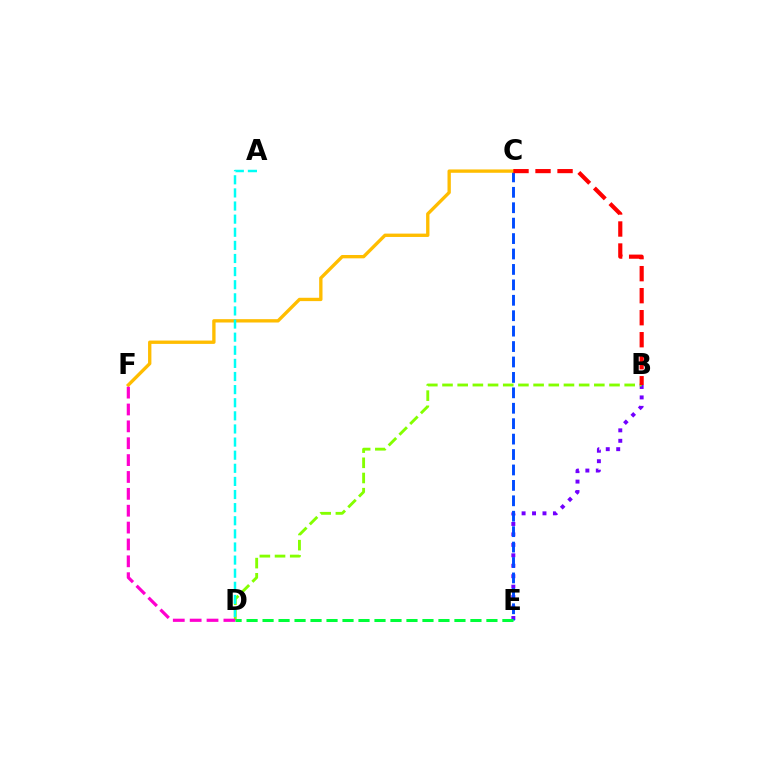{('B', 'E'): [{'color': '#7200ff', 'line_style': 'dotted', 'thickness': 2.84}], ('C', 'E'): [{'color': '#004bff', 'line_style': 'dashed', 'thickness': 2.1}], ('C', 'F'): [{'color': '#ffbd00', 'line_style': 'solid', 'thickness': 2.41}], ('B', 'D'): [{'color': '#84ff00', 'line_style': 'dashed', 'thickness': 2.06}], ('D', 'F'): [{'color': '#ff00cf', 'line_style': 'dashed', 'thickness': 2.29}], ('D', 'E'): [{'color': '#00ff39', 'line_style': 'dashed', 'thickness': 2.17}], ('A', 'D'): [{'color': '#00fff6', 'line_style': 'dashed', 'thickness': 1.78}], ('B', 'C'): [{'color': '#ff0000', 'line_style': 'dashed', 'thickness': 2.99}]}